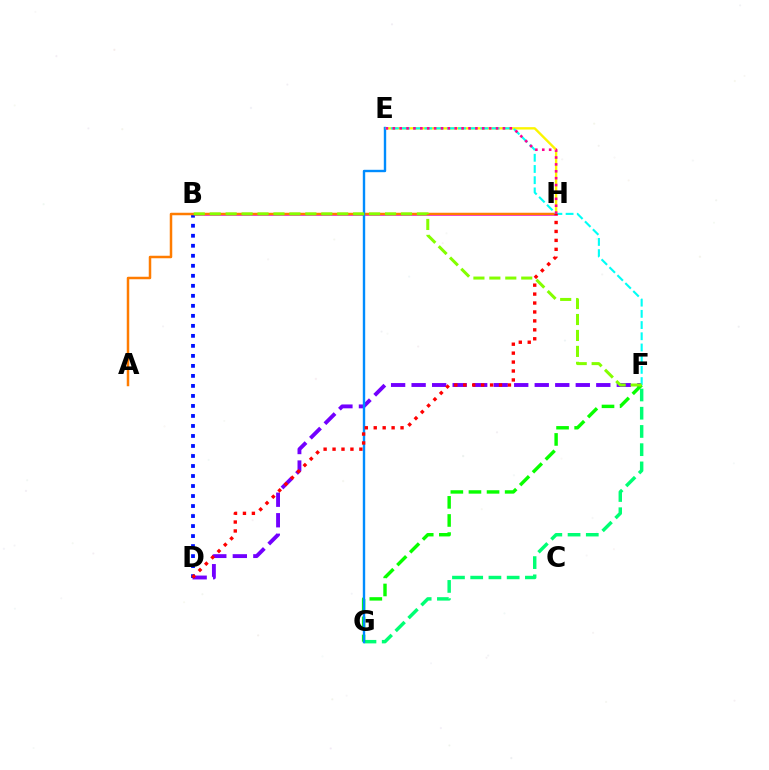{('E', 'H'): [{'color': '#fcf500', 'line_style': 'solid', 'thickness': 1.71}, {'color': '#ff0094', 'line_style': 'dotted', 'thickness': 1.87}], ('F', 'G'): [{'color': '#00ff74', 'line_style': 'dashed', 'thickness': 2.48}, {'color': '#08ff00', 'line_style': 'dashed', 'thickness': 2.46}], ('B', 'H'): [{'color': '#ee00ff', 'line_style': 'solid', 'thickness': 1.82}], ('D', 'F'): [{'color': '#7200ff', 'line_style': 'dashed', 'thickness': 2.79}], ('B', 'D'): [{'color': '#0010ff', 'line_style': 'dotted', 'thickness': 2.72}], ('A', 'H'): [{'color': '#ff7c00', 'line_style': 'solid', 'thickness': 1.8}], ('E', 'G'): [{'color': '#008cff', 'line_style': 'solid', 'thickness': 1.72}], ('E', 'F'): [{'color': '#00fff6', 'line_style': 'dashed', 'thickness': 1.52}], ('D', 'H'): [{'color': '#ff0000', 'line_style': 'dotted', 'thickness': 2.43}], ('B', 'F'): [{'color': '#84ff00', 'line_style': 'dashed', 'thickness': 2.17}]}